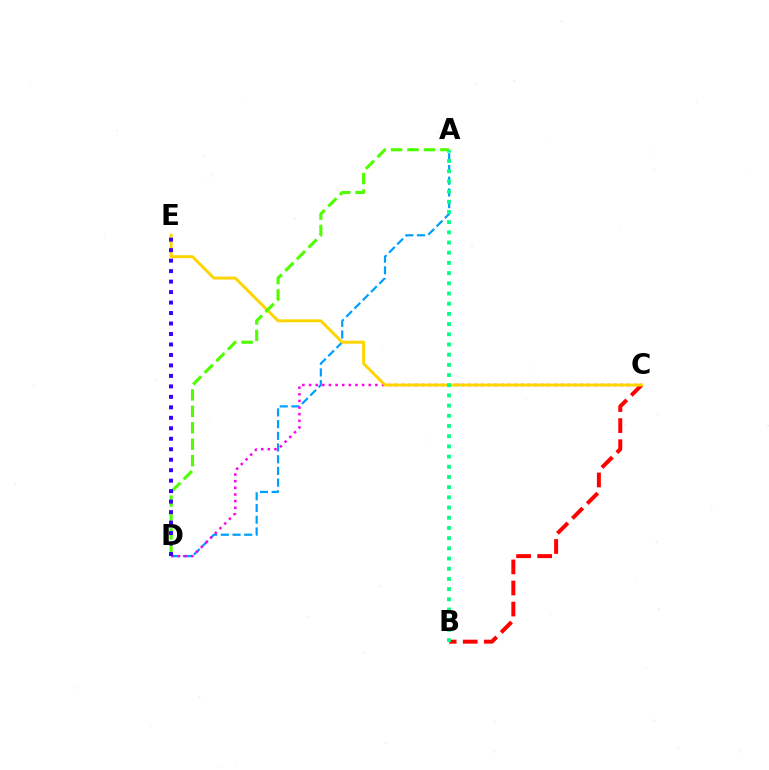{('A', 'D'): [{'color': '#009eff', 'line_style': 'dashed', 'thickness': 1.59}, {'color': '#4fff00', 'line_style': 'dashed', 'thickness': 2.23}], ('C', 'D'): [{'color': '#ff00ed', 'line_style': 'dotted', 'thickness': 1.8}], ('B', 'C'): [{'color': '#ff0000', 'line_style': 'dashed', 'thickness': 2.86}], ('C', 'E'): [{'color': '#ffd500', 'line_style': 'solid', 'thickness': 2.12}], ('D', 'E'): [{'color': '#3700ff', 'line_style': 'dotted', 'thickness': 2.85}], ('A', 'B'): [{'color': '#00ff86', 'line_style': 'dotted', 'thickness': 2.77}]}